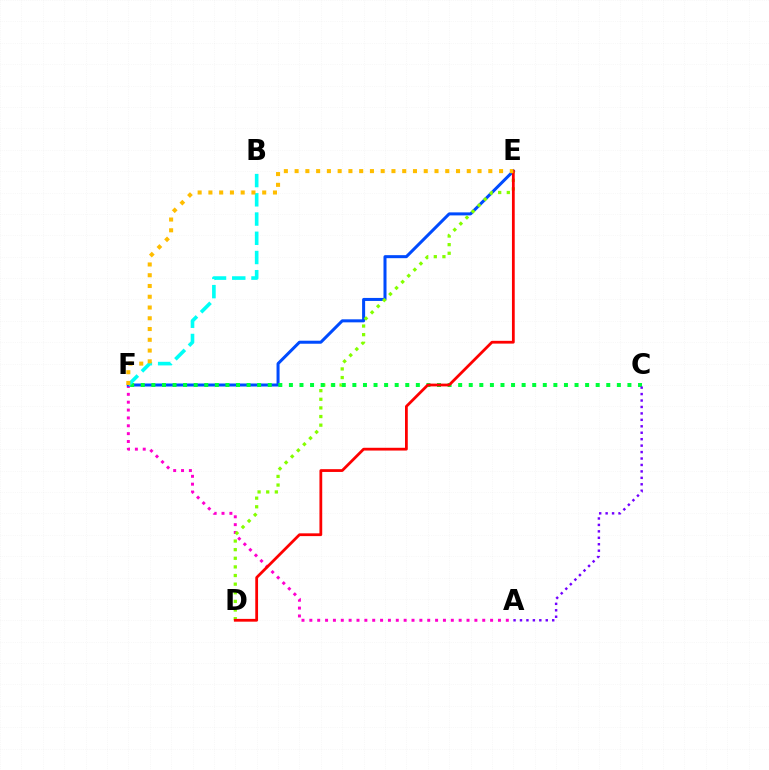{('A', 'F'): [{'color': '#ff00cf', 'line_style': 'dotted', 'thickness': 2.14}], ('E', 'F'): [{'color': '#004bff', 'line_style': 'solid', 'thickness': 2.18}, {'color': '#ffbd00', 'line_style': 'dotted', 'thickness': 2.92}], ('D', 'E'): [{'color': '#84ff00', 'line_style': 'dotted', 'thickness': 2.34}, {'color': '#ff0000', 'line_style': 'solid', 'thickness': 2.0}], ('C', 'F'): [{'color': '#00ff39', 'line_style': 'dotted', 'thickness': 2.87}], ('B', 'F'): [{'color': '#00fff6', 'line_style': 'dashed', 'thickness': 2.61}], ('A', 'C'): [{'color': '#7200ff', 'line_style': 'dotted', 'thickness': 1.75}]}